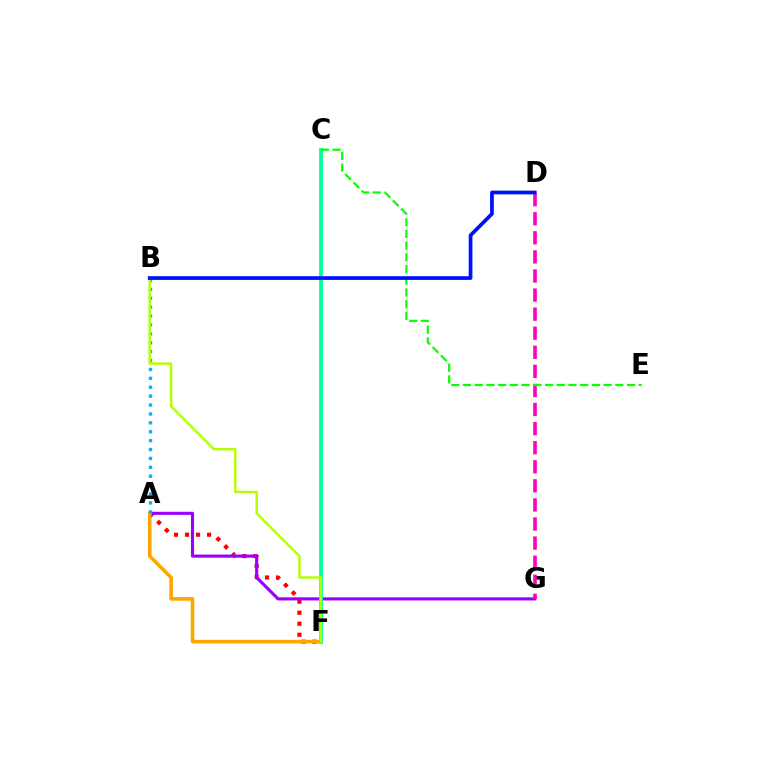{('A', 'F'): [{'color': '#ff0000', 'line_style': 'dotted', 'thickness': 2.99}, {'color': '#ffa500', 'line_style': 'solid', 'thickness': 2.58}], ('A', 'G'): [{'color': '#9b00ff', 'line_style': 'solid', 'thickness': 2.26}], ('D', 'G'): [{'color': '#ff00bd', 'line_style': 'dashed', 'thickness': 2.59}], ('C', 'F'): [{'color': '#00ff9d', 'line_style': 'solid', 'thickness': 2.73}], ('A', 'B'): [{'color': '#00b5ff', 'line_style': 'dotted', 'thickness': 2.42}], ('C', 'E'): [{'color': '#08ff00', 'line_style': 'dashed', 'thickness': 1.59}], ('B', 'F'): [{'color': '#b3ff00', 'line_style': 'solid', 'thickness': 1.75}], ('B', 'D'): [{'color': '#0010ff', 'line_style': 'solid', 'thickness': 2.68}]}